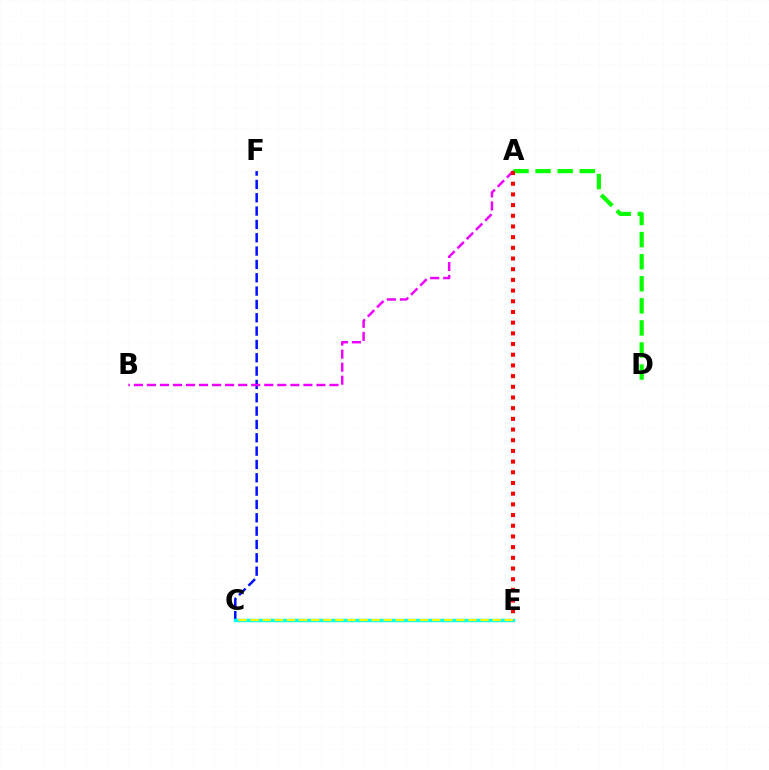{('C', 'F'): [{'color': '#0010ff', 'line_style': 'dashed', 'thickness': 1.81}], ('A', 'B'): [{'color': '#ee00ff', 'line_style': 'dashed', 'thickness': 1.77}], ('A', 'D'): [{'color': '#08ff00', 'line_style': 'dashed', 'thickness': 3.0}], ('A', 'E'): [{'color': '#ff0000', 'line_style': 'dotted', 'thickness': 2.9}], ('C', 'E'): [{'color': '#00fff6', 'line_style': 'solid', 'thickness': 2.49}, {'color': '#fcf500', 'line_style': 'dashed', 'thickness': 1.64}]}